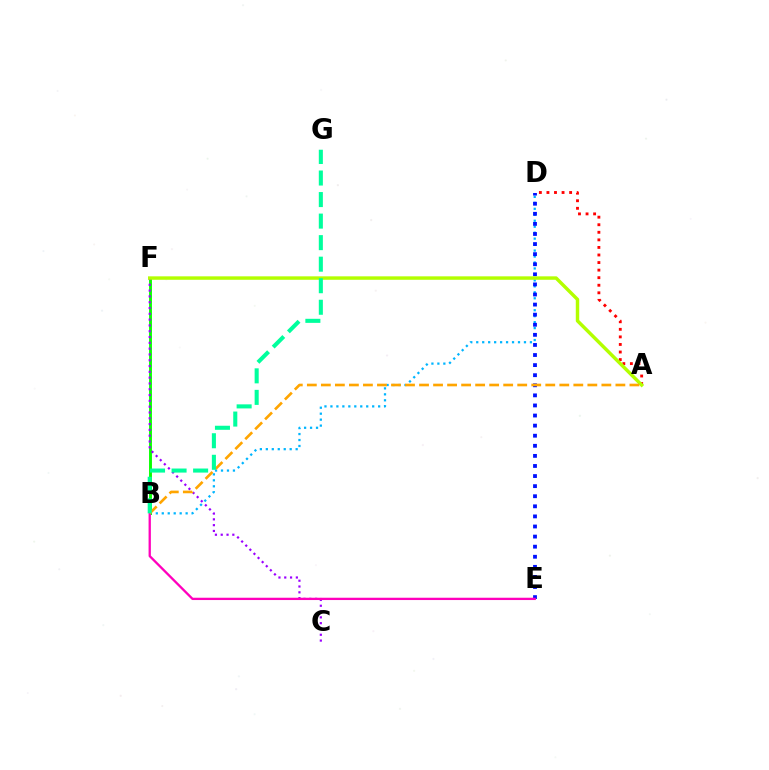{('A', 'D'): [{'color': '#ff0000', 'line_style': 'dotted', 'thickness': 2.05}], ('B', 'D'): [{'color': '#00b5ff', 'line_style': 'dotted', 'thickness': 1.62}], ('B', 'F'): [{'color': '#08ff00', 'line_style': 'solid', 'thickness': 2.08}], ('D', 'E'): [{'color': '#0010ff', 'line_style': 'dotted', 'thickness': 2.74}], ('C', 'F'): [{'color': '#9b00ff', 'line_style': 'dotted', 'thickness': 1.58}], ('B', 'E'): [{'color': '#ff00bd', 'line_style': 'solid', 'thickness': 1.66}], ('A', 'F'): [{'color': '#b3ff00', 'line_style': 'solid', 'thickness': 2.48}], ('A', 'B'): [{'color': '#ffa500', 'line_style': 'dashed', 'thickness': 1.91}], ('B', 'G'): [{'color': '#00ff9d', 'line_style': 'dashed', 'thickness': 2.93}]}